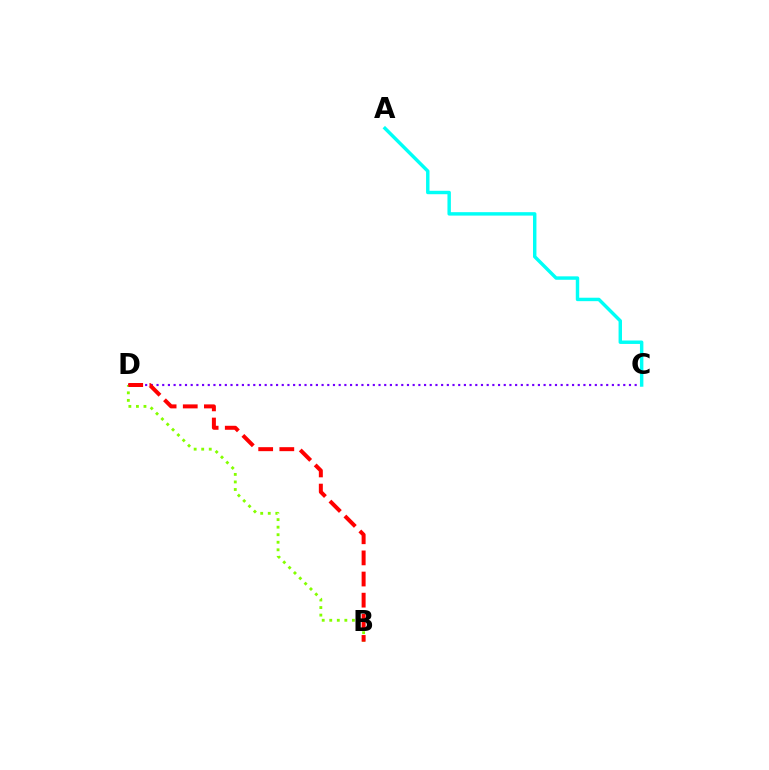{('C', 'D'): [{'color': '#7200ff', 'line_style': 'dotted', 'thickness': 1.55}], ('B', 'D'): [{'color': '#84ff00', 'line_style': 'dotted', 'thickness': 2.05}, {'color': '#ff0000', 'line_style': 'dashed', 'thickness': 2.87}], ('A', 'C'): [{'color': '#00fff6', 'line_style': 'solid', 'thickness': 2.47}]}